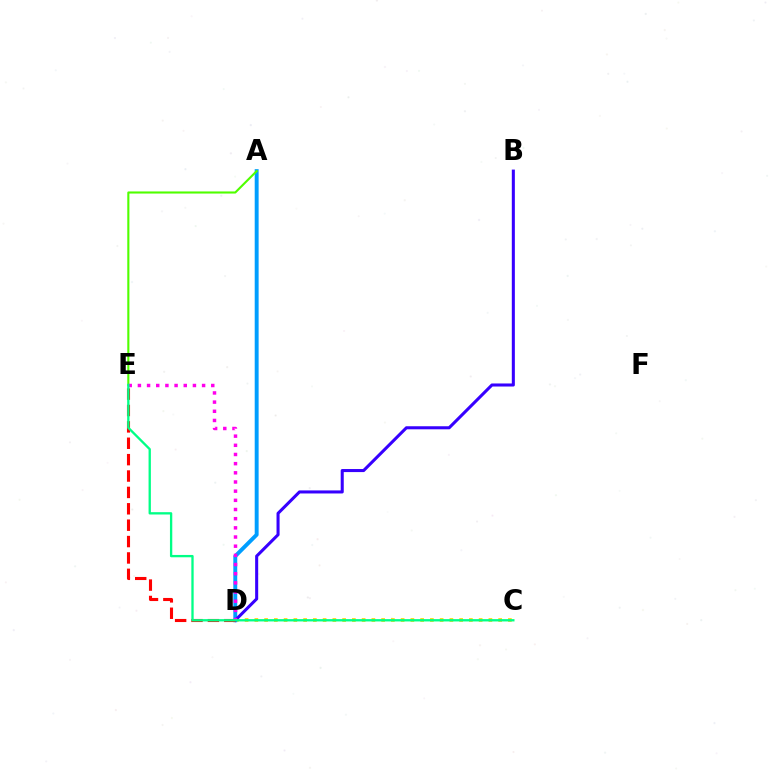{('C', 'D'): [{'color': '#ffd500', 'line_style': 'dotted', 'thickness': 2.65}], ('A', 'D'): [{'color': '#009eff', 'line_style': 'solid', 'thickness': 2.82}], ('B', 'D'): [{'color': '#3700ff', 'line_style': 'solid', 'thickness': 2.2}], ('D', 'E'): [{'color': '#ff0000', 'line_style': 'dashed', 'thickness': 2.23}, {'color': '#ff00ed', 'line_style': 'dotted', 'thickness': 2.49}], ('A', 'E'): [{'color': '#4fff00', 'line_style': 'solid', 'thickness': 1.52}], ('C', 'E'): [{'color': '#00ff86', 'line_style': 'solid', 'thickness': 1.67}]}